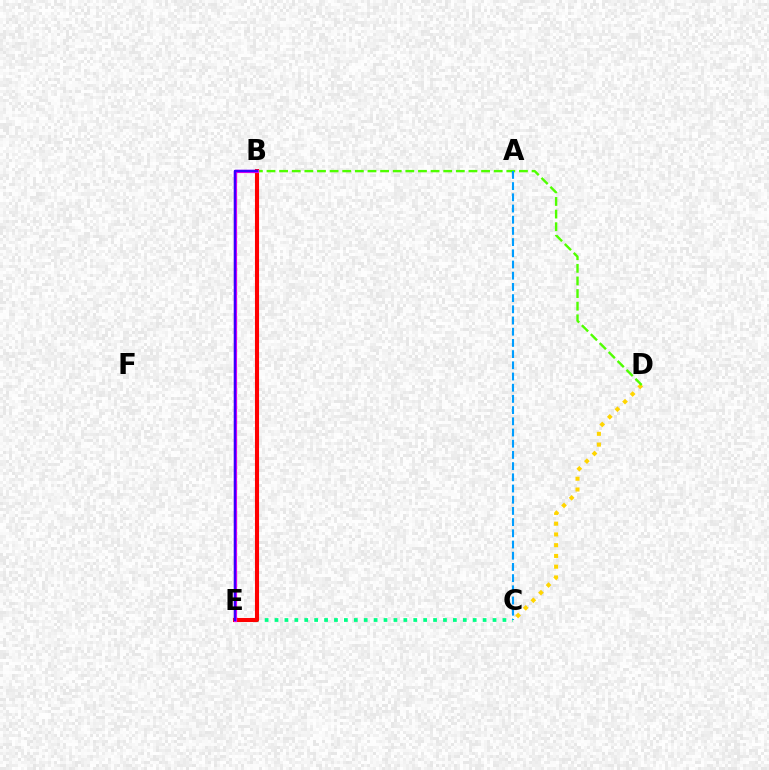{('C', 'D'): [{'color': '#ffd500', 'line_style': 'dotted', 'thickness': 2.92}], ('B', 'D'): [{'color': '#4fff00', 'line_style': 'dashed', 'thickness': 1.71}], ('C', 'E'): [{'color': '#00ff86', 'line_style': 'dotted', 'thickness': 2.69}], ('B', 'E'): [{'color': '#ff0000', 'line_style': 'solid', 'thickness': 2.94}, {'color': '#ff00ed', 'line_style': 'solid', 'thickness': 2.32}, {'color': '#3700ff', 'line_style': 'solid', 'thickness': 1.78}], ('A', 'C'): [{'color': '#009eff', 'line_style': 'dashed', 'thickness': 1.52}]}